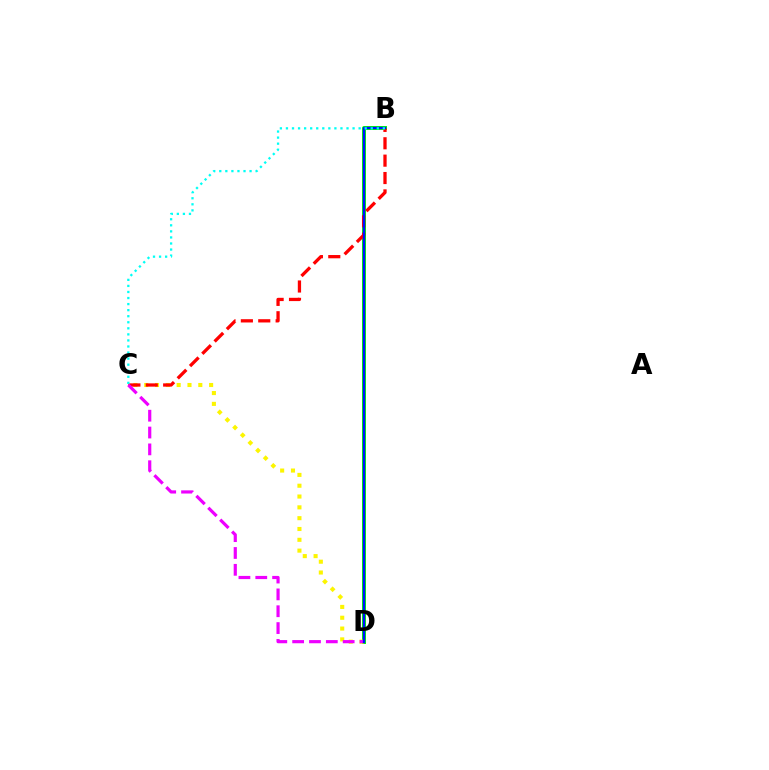{('B', 'D'): [{'color': '#08ff00', 'line_style': 'solid', 'thickness': 2.88}, {'color': '#0010ff', 'line_style': 'solid', 'thickness': 1.66}], ('C', 'D'): [{'color': '#fcf500', 'line_style': 'dotted', 'thickness': 2.94}, {'color': '#ee00ff', 'line_style': 'dashed', 'thickness': 2.29}], ('B', 'C'): [{'color': '#ff0000', 'line_style': 'dashed', 'thickness': 2.36}, {'color': '#00fff6', 'line_style': 'dotted', 'thickness': 1.65}]}